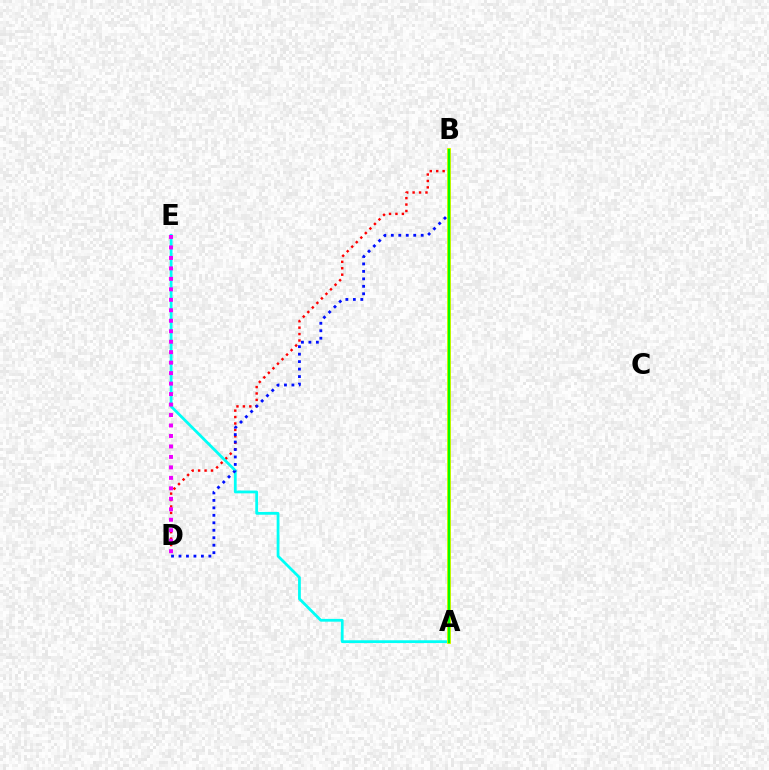{('B', 'D'): [{'color': '#ff0000', 'line_style': 'dotted', 'thickness': 1.75}, {'color': '#0010ff', 'line_style': 'dotted', 'thickness': 2.03}], ('A', 'E'): [{'color': '#00fff6', 'line_style': 'solid', 'thickness': 2.0}], ('D', 'E'): [{'color': '#ee00ff', 'line_style': 'dotted', 'thickness': 2.85}], ('A', 'B'): [{'color': '#fcf500', 'line_style': 'solid', 'thickness': 2.86}, {'color': '#08ff00', 'line_style': 'solid', 'thickness': 1.8}]}